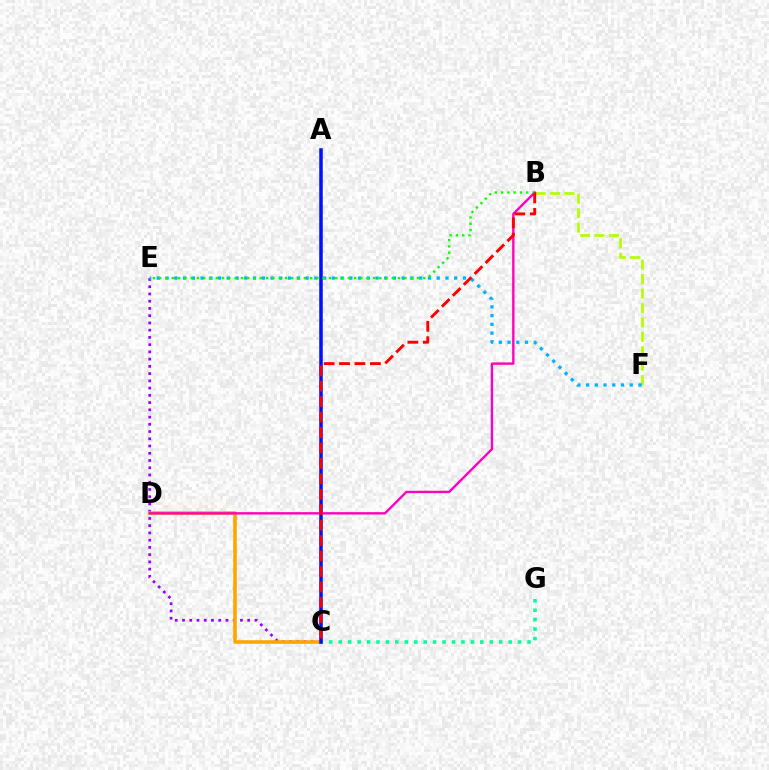{('B', 'F'): [{'color': '#b3ff00', 'line_style': 'dashed', 'thickness': 1.96}], ('C', 'E'): [{'color': '#9b00ff', 'line_style': 'dotted', 'thickness': 1.97}], ('C', 'D'): [{'color': '#ffa500', 'line_style': 'solid', 'thickness': 2.57}], ('C', 'G'): [{'color': '#00ff9d', 'line_style': 'dotted', 'thickness': 2.56}], ('E', 'F'): [{'color': '#00b5ff', 'line_style': 'dotted', 'thickness': 2.38}], ('A', 'C'): [{'color': '#0010ff', 'line_style': 'solid', 'thickness': 2.53}], ('B', 'D'): [{'color': '#ff00bd', 'line_style': 'solid', 'thickness': 1.71}], ('B', 'E'): [{'color': '#08ff00', 'line_style': 'dotted', 'thickness': 1.71}], ('B', 'C'): [{'color': '#ff0000', 'line_style': 'dashed', 'thickness': 2.1}]}